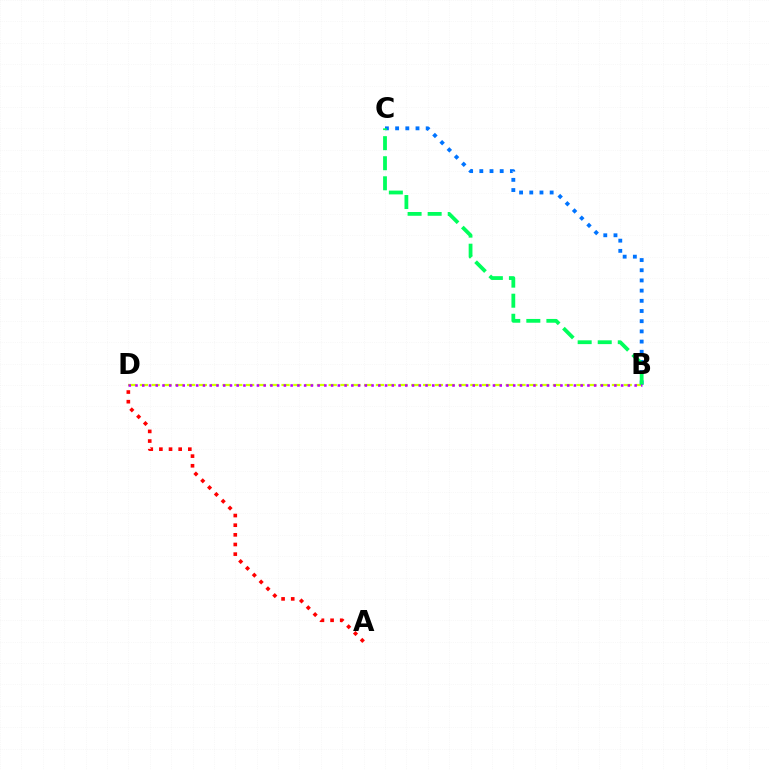{('A', 'D'): [{'color': '#ff0000', 'line_style': 'dotted', 'thickness': 2.62}], ('B', 'D'): [{'color': '#d1ff00', 'line_style': 'dashed', 'thickness': 1.6}, {'color': '#b900ff', 'line_style': 'dotted', 'thickness': 1.83}], ('B', 'C'): [{'color': '#0074ff', 'line_style': 'dotted', 'thickness': 2.77}, {'color': '#00ff5c', 'line_style': 'dashed', 'thickness': 2.73}]}